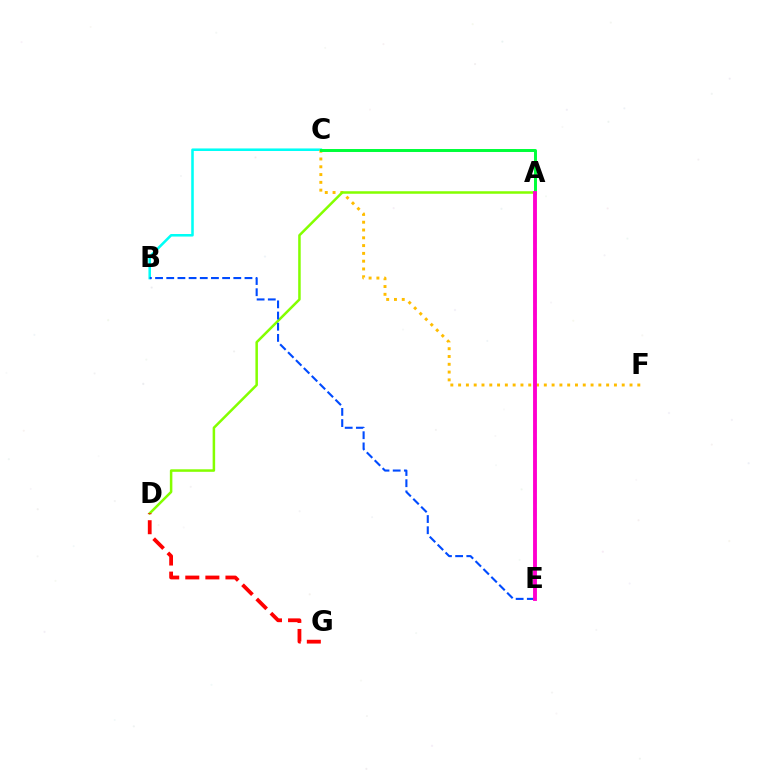{('B', 'C'): [{'color': '#00fff6', 'line_style': 'solid', 'thickness': 1.84}], ('C', 'F'): [{'color': '#ffbd00', 'line_style': 'dotted', 'thickness': 2.12}], ('A', 'E'): [{'color': '#7200ff', 'line_style': 'dashed', 'thickness': 1.61}, {'color': '#ff00cf', 'line_style': 'solid', 'thickness': 2.79}], ('A', 'C'): [{'color': '#00ff39', 'line_style': 'solid', 'thickness': 2.14}], ('A', 'D'): [{'color': '#84ff00', 'line_style': 'solid', 'thickness': 1.81}], ('B', 'E'): [{'color': '#004bff', 'line_style': 'dashed', 'thickness': 1.52}], ('D', 'G'): [{'color': '#ff0000', 'line_style': 'dashed', 'thickness': 2.73}]}